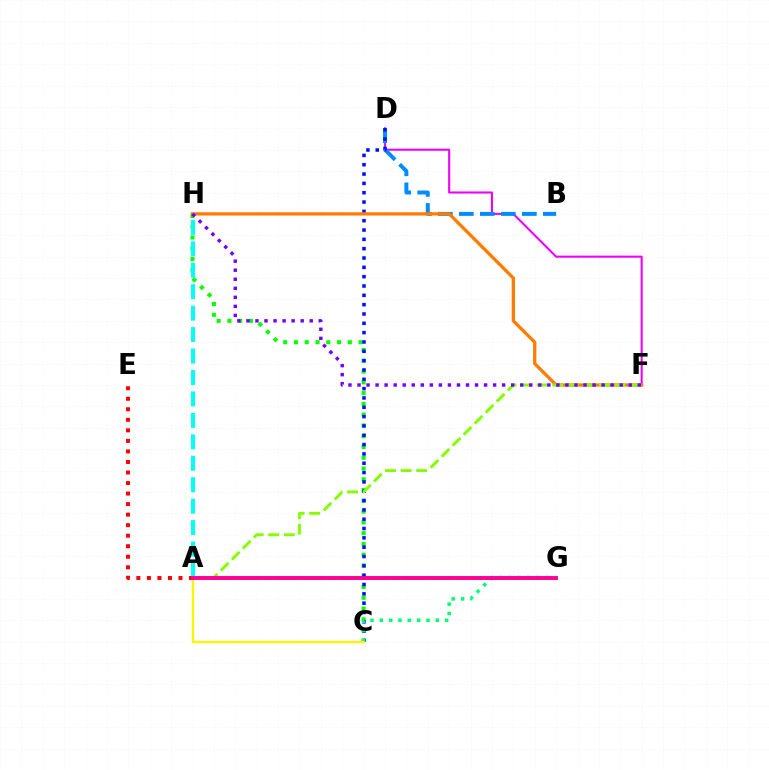{('C', 'H'): [{'color': '#08ff00', 'line_style': 'dotted', 'thickness': 2.93}], ('D', 'F'): [{'color': '#ee00ff', 'line_style': 'solid', 'thickness': 1.5}], ('B', 'D'): [{'color': '#008cff', 'line_style': 'dashed', 'thickness': 2.85}], ('A', 'H'): [{'color': '#00fff6', 'line_style': 'dashed', 'thickness': 2.91}], ('A', 'E'): [{'color': '#ff0000', 'line_style': 'dotted', 'thickness': 2.86}], ('C', 'D'): [{'color': '#0010ff', 'line_style': 'dotted', 'thickness': 2.53}], ('F', 'H'): [{'color': '#ff7c00', 'line_style': 'solid', 'thickness': 2.37}, {'color': '#7200ff', 'line_style': 'dotted', 'thickness': 2.46}], ('C', 'G'): [{'color': '#00ff74', 'line_style': 'dotted', 'thickness': 2.54}], ('A', 'C'): [{'color': '#fcf500', 'line_style': 'solid', 'thickness': 1.69}], ('A', 'F'): [{'color': '#84ff00', 'line_style': 'dashed', 'thickness': 2.12}], ('A', 'G'): [{'color': '#ff0094', 'line_style': 'solid', 'thickness': 2.82}]}